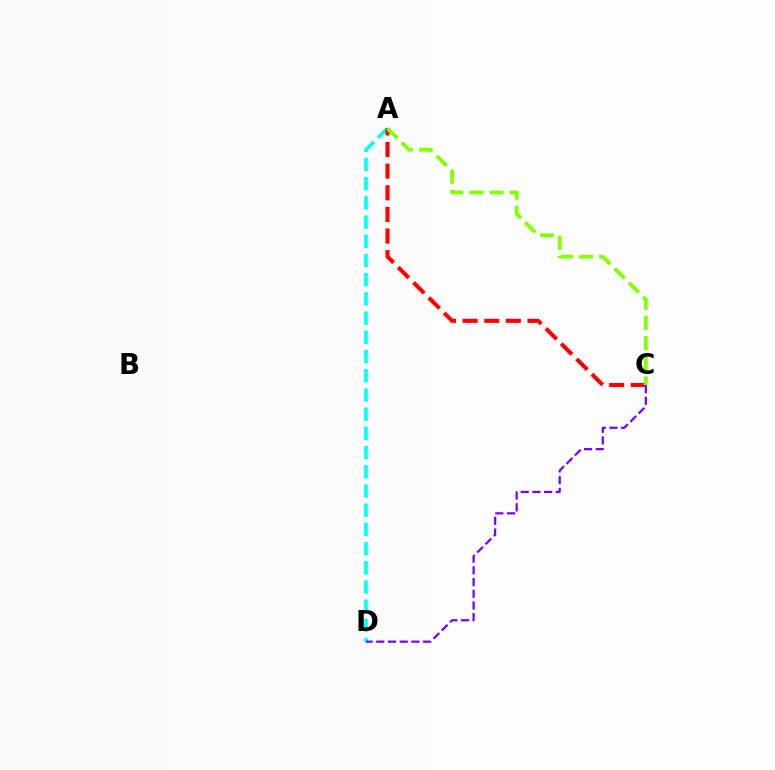{('A', 'D'): [{'color': '#00fff6', 'line_style': 'dashed', 'thickness': 2.61}], ('A', 'C'): [{'color': '#ff0000', 'line_style': 'dashed', 'thickness': 2.94}, {'color': '#84ff00', 'line_style': 'dashed', 'thickness': 2.74}], ('C', 'D'): [{'color': '#7200ff', 'line_style': 'dashed', 'thickness': 1.59}]}